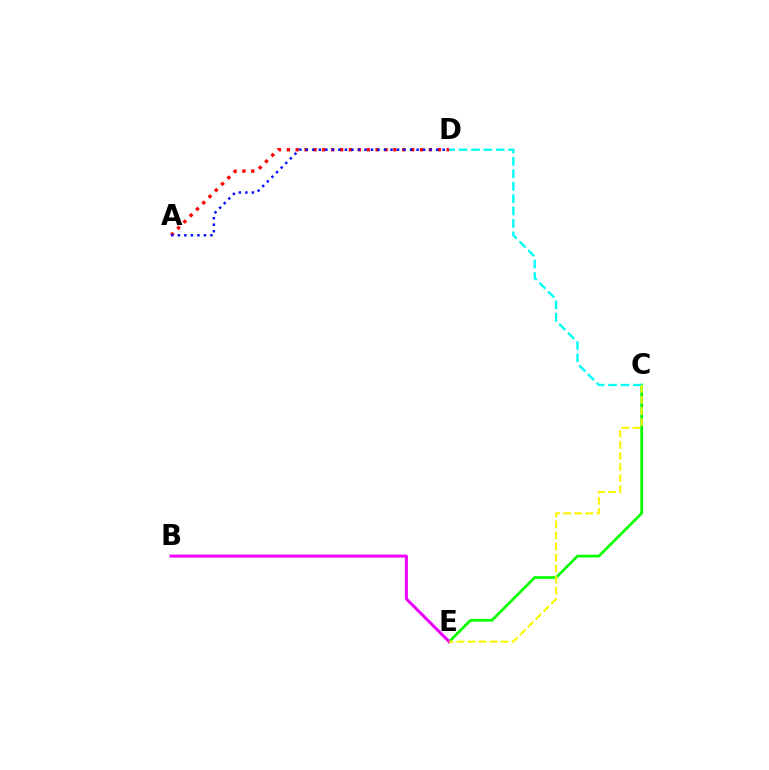{('A', 'D'): [{'color': '#ff0000', 'line_style': 'dotted', 'thickness': 2.41}, {'color': '#0010ff', 'line_style': 'dotted', 'thickness': 1.77}], ('C', 'E'): [{'color': '#08ff00', 'line_style': 'solid', 'thickness': 1.94}, {'color': '#fcf500', 'line_style': 'dashed', 'thickness': 1.5}], ('B', 'E'): [{'color': '#ee00ff', 'line_style': 'solid', 'thickness': 2.18}], ('C', 'D'): [{'color': '#00fff6', 'line_style': 'dashed', 'thickness': 1.68}]}